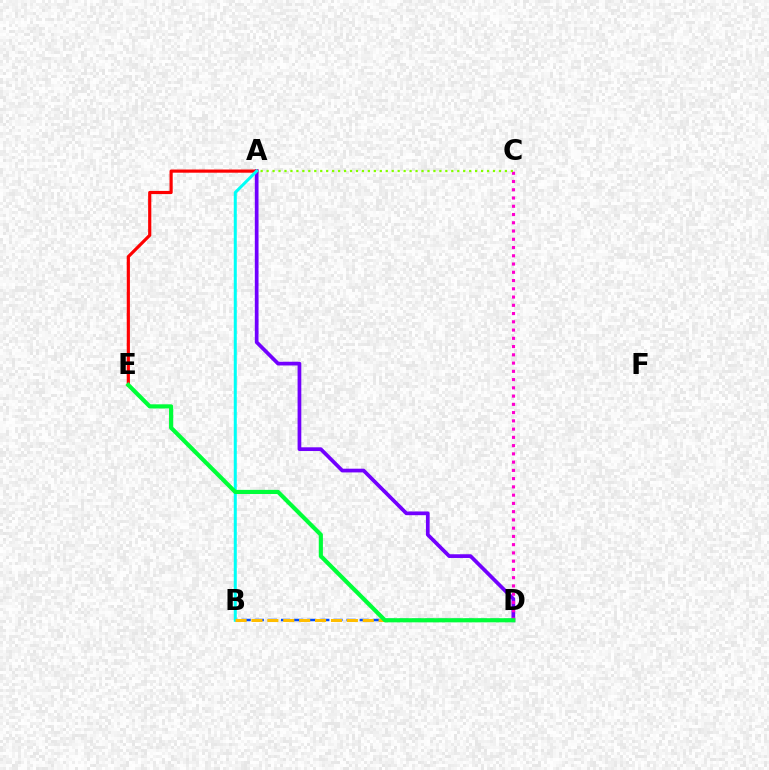{('A', 'D'): [{'color': '#7200ff', 'line_style': 'solid', 'thickness': 2.68}], ('A', 'E'): [{'color': '#ff0000', 'line_style': 'solid', 'thickness': 2.28}], ('C', 'D'): [{'color': '#ff00cf', 'line_style': 'dotted', 'thickness': 2.24}], ('B', 'D'): [{'color': '#004bff', 'line_style': 'dashed', 'thickness': 1.78}, {'color': '#ffbd00', 'line_style': 'dashed', 'thickness': 2.16}], ('A', 'B'): [{'color': '#00fff6', 'line_style': 'solid', 'thickness': 2.17}], ('A', 'C'): [{'color': '#84ff00', 'line_style': 'dotted', 'thickness': 1.62}], ('D', 'E'): [{'color': '#00ff39', 'line_style': 'solid', 'thickness': 2.99}]}